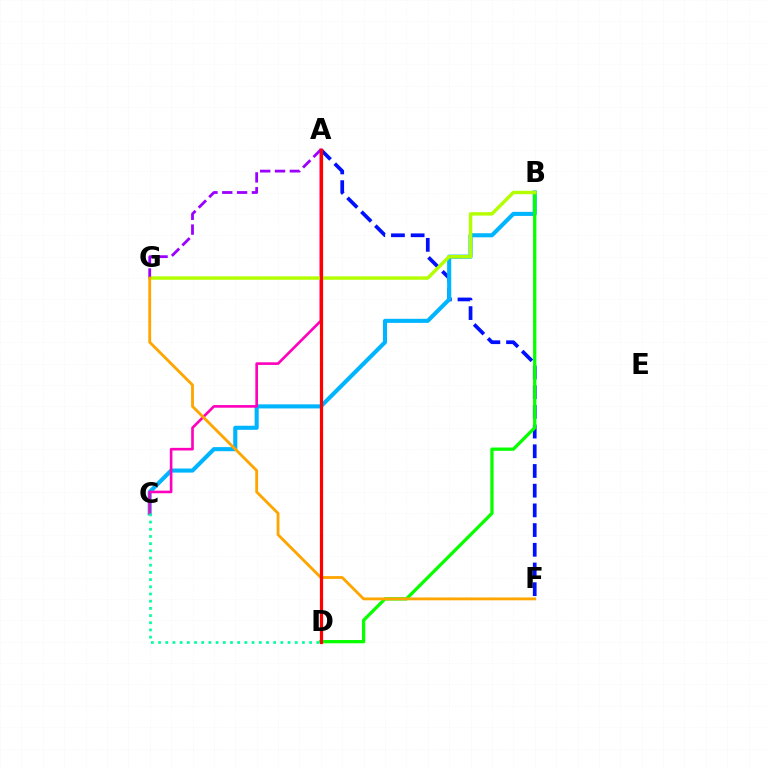{('A', 'F'): [{'color': '#0010ff', 'line_style': 'dashed', 'thickness': 2.68}], ('B', 'C'): [{'color': '#00b5ff', 'line_style': 'solid', 'thickness': 2.95}], ('B', 'D'): [{'color': '#08ff00', 'line_style': 'solid', 'thickness': 2.36}], ('A', 'C'): [{'color': '#ff00bd', 'line_style': 'solid', 'thickness': 1.9}], ('B', 'G'): [{'color': '#b3ff00', 'line_style': 'solid', 'thickness': 2.47}], ('C', 'D'): [{'color': '#00ff9d', 'line_style': 'dotted', 'thickness': 1.95}], ('A', 'G'): [{'color': '#9b00ff', 'line_style': 'dashed', 'thickness': 2.01}], ('F', 'G'): [{'color': '#ffa500', 'line_style': 'solid', 'thickness': 2.04}], ('A', 'D'): [{'color': '#ff0000', 'line_style': 'solid', 'thickness': 2.31}]}